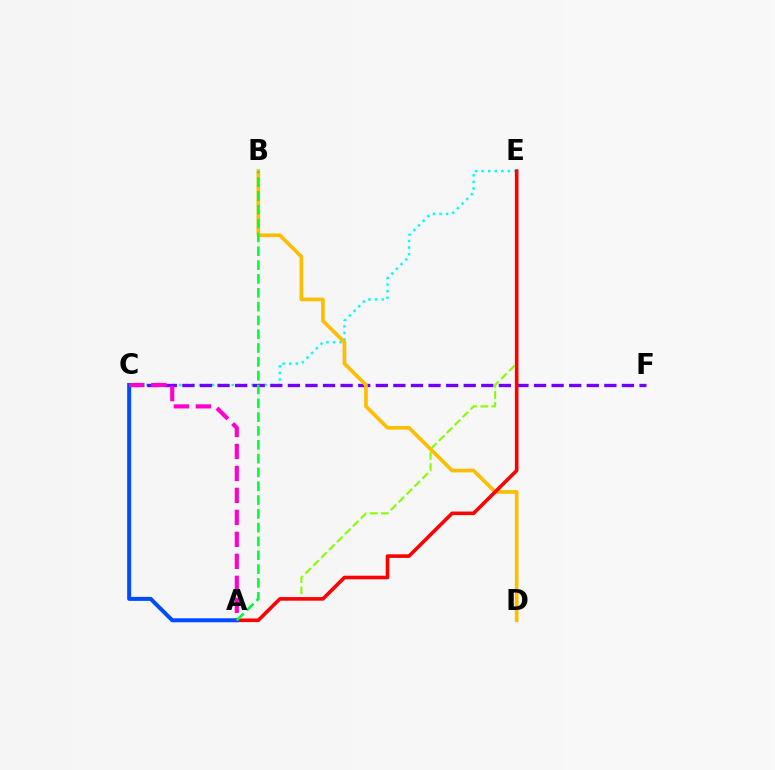{('C', 'E'): [{'color': '#00fff6', 'line_style': 'dotted', 'thickness': 1.79}], ('A', 'E'): [{'color': '#84ff00', 'line_style': 'dashed', 'thickness': 1.52}, {'color': '#ff0000', 'line_style': 'solid', 'thickness': 2.59}], ('C', 'F'): [{'color': '#7200ff', 'line_style': 'dashed', 'thickness': 2.39}], ('B', 'D'): [{'color': '#ffbd00', 'line_style': 'solid', 'thickness': 2.64}], ('A', 'C'): [{'color': '#004bff', 'line_style': 'solid', 'thickness': 2.88}, {'color': '#ff00cf', 'line_style': 'dashed', 'thickness': 2.99}], ('A', 'B'): [{'color': '#00ff39', 'line_style': 'dashed', 'thickness': 1.88}]}